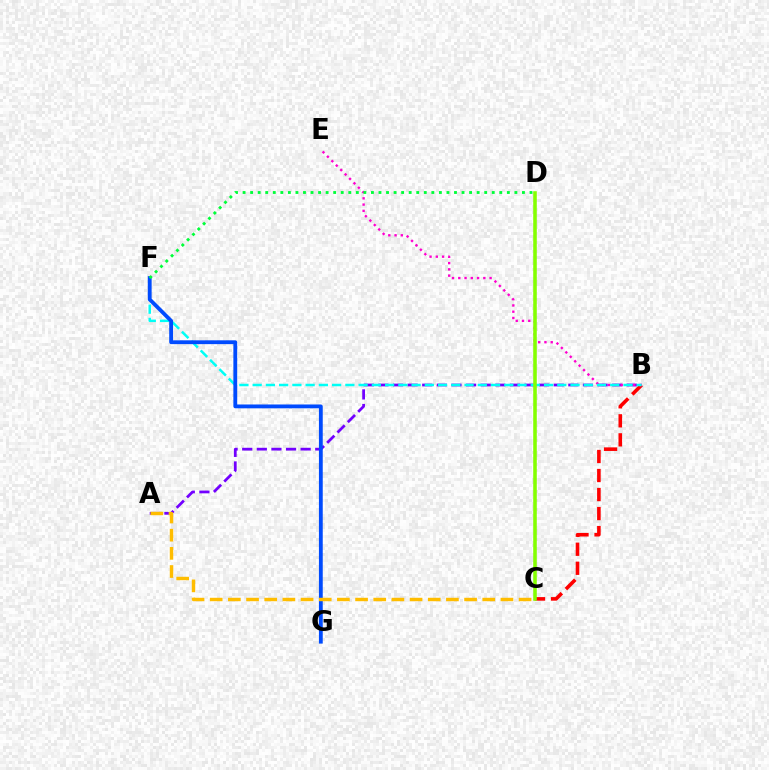{('A', 'B'): [{'color': '#7200ff', 'line_style': 'dashed', 'thickness': 1.98}], ('B', 'C'): [{'color': '#ff0000', 'line_style': 'dashed', 'thickness': 2.58}], ('B', 'E'): [{'color': '#ff00cf', 'line_style': 'dotted', 'thickness': 1.7}], ('B', 'F'): [{'color': '#00fff6', 'line_style': 'dashed', 'thickness': 1.8}], ('F', 'G'): [{'color': '#004bff', 'line_style': 'solid', 'thickness': 2.75}], ('D', 'F'): [{'color': '#00ff39', 'line_style': 'dotted', 'thickness': 2.05}], ('A', 'C'): [{'color': '#ffbd00', 'line_style': 'dashed', 'thickness': 2.47}], ('C', 'D'): [{'color': '#84ff00', 'line_style': 'solid', 'thickness': 2.57}]}